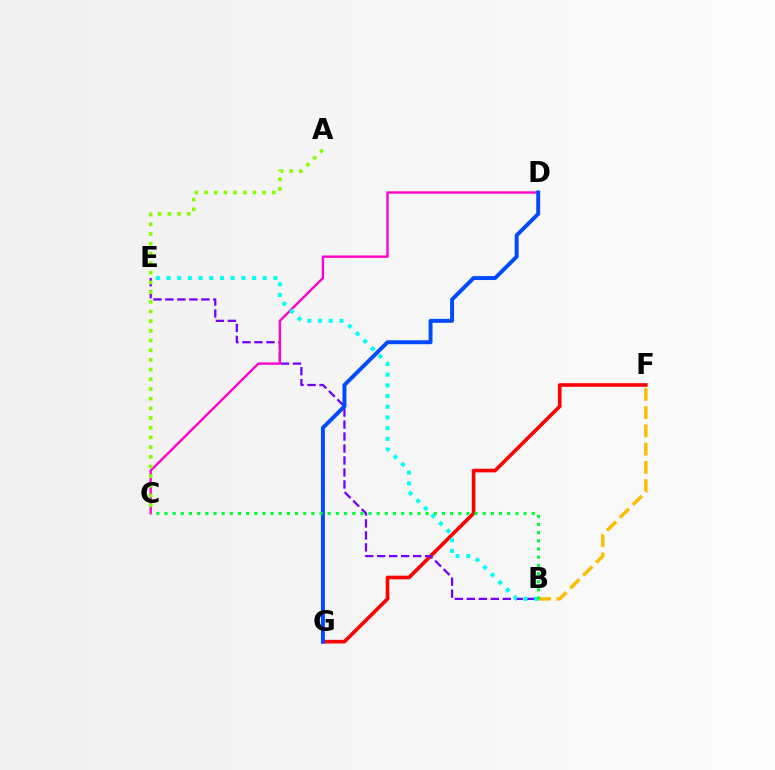{('F', 'G'): [{'color': '#ff0000', 'line_style': 'solid', 'thickness': 2.62}], ('B', 'E'): [{'color': '#7200ff', 'line_style': 'dashed', 'thickness': 1.63}, {'color': '#00fff6', 'line_style': 'dotted', 'thickness': 2.9}], ('C', 'D'): [{'color': '#ff00cf', 'line_style': 'solid', 'thickness': 1.71}], ('D', 'G'): [{'color': '#004bff', 'line_style': 'solid', 'thickness': 2.84}], ('B', 'F'): [{'color': '#ffbd00', 'line_style': 'dashed', 'thickness': 2.48}], ('B', 'C'): [{'color': '#00ff39', 'line_style': 'dotted', 'thickness': 2.22}], ('A', 'C'): [{'color': '#84ff00', 'line_style': 'dotted', 'thickness': 2.63}]}